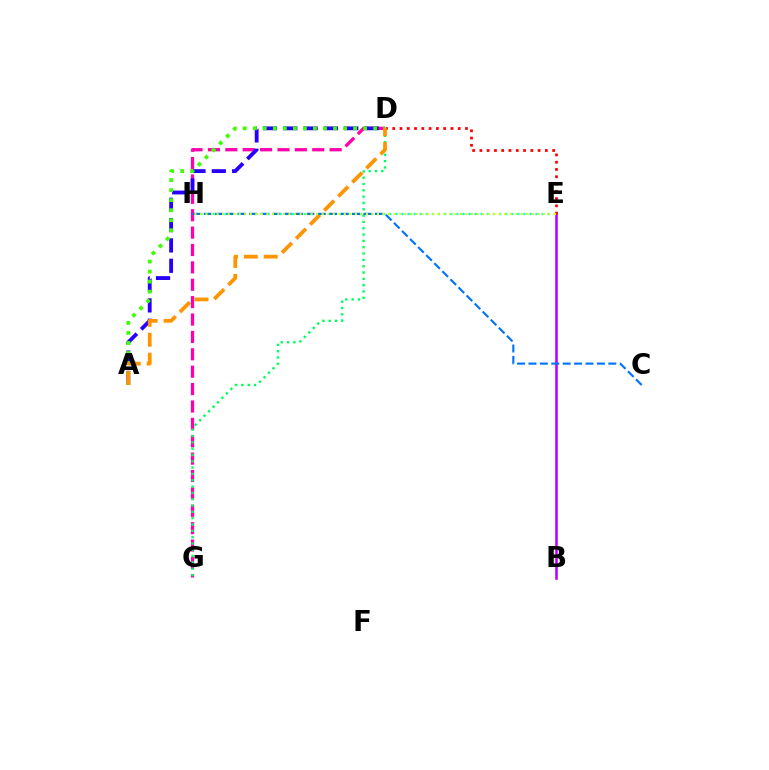{('D', 'G'): [{'color': '#ff00ac', 'line_style': 'dashed', 'thickness': 2.36}, {'color': '#00ff5c', 'line_style': 'dotted', 'thickness': 1.72}], ('B', 'E'): [{'color': '#b900ff', 'line_style': 'solid', 'thickness': 1.84}], ('A', 'D'): [{'color': '#2500ff', 'line_style': 'dashed', 'thickness': 2.76}, {'color': '#3dff00', 'line_style': 'dotted', 'thickness': 2.73}, {'color': '#ff9400', 'line_style': 'dashed', 'thickness': 2.7}], ('E', 'H'): [{'color': '#00fff6', 'line_style': 'dotted', 'thickness': 1.66}, {'color': '#d1ff00', 'line_style': 'dotted', 'thickness': 1.5}], ('D', 'E'): [{'color': '#ff0000', 'line_style': 'dotted', 'thickness': 1.98}], ('C', 'H'): [{'color': '#0074ff', 'line_style': 'dashed', 'thickness': 1.55}]}